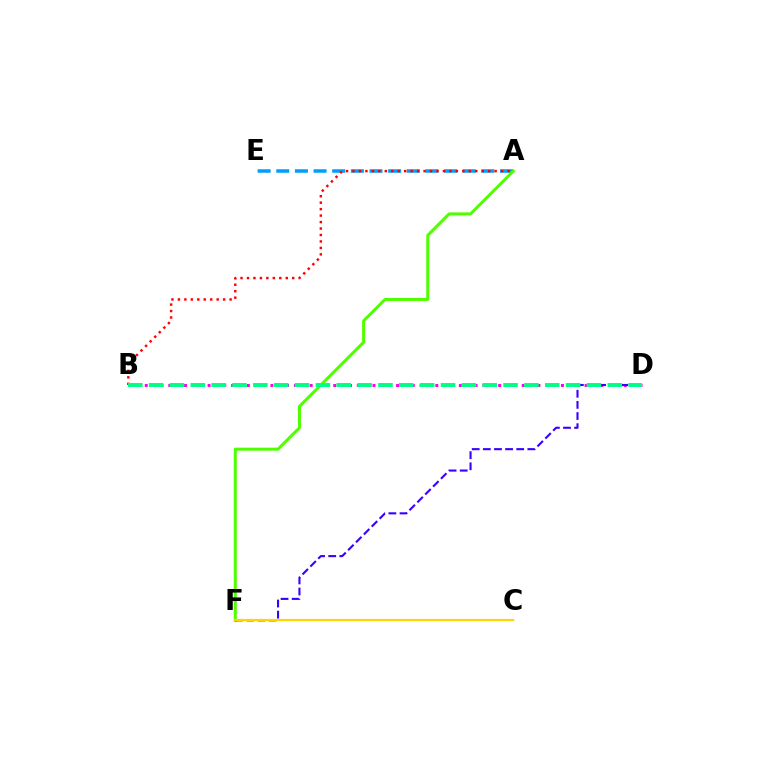{('B', 'D'): [{'color': '#ff00ed', 'line_style': 'dotted', 'thickness': 2.13}, {'color': '#00ff86', 'line_style': 'dashed', 'thickness': 2.83}], ('A', 'E'): [{'color': '#009eff', 'line_style': 'dashed', 'thickness': 2.53}], ('A', 'B'): [{'color': '#ff0000', 'line_style': 'dotted', 'thickness': 1.76}], ('A', 'F'): [{'color': '#4fff00', 'line_style': 'solid', 'thickness': 2.17}], ('D', 'F'): [{'color': '#3700ff', 'line_style': 'dashed', 'thickness': 1.51}], ('C', 'F'): [{'color': '#ffd500', 'line_style': 'solid', 'thickness': 1.57}]}